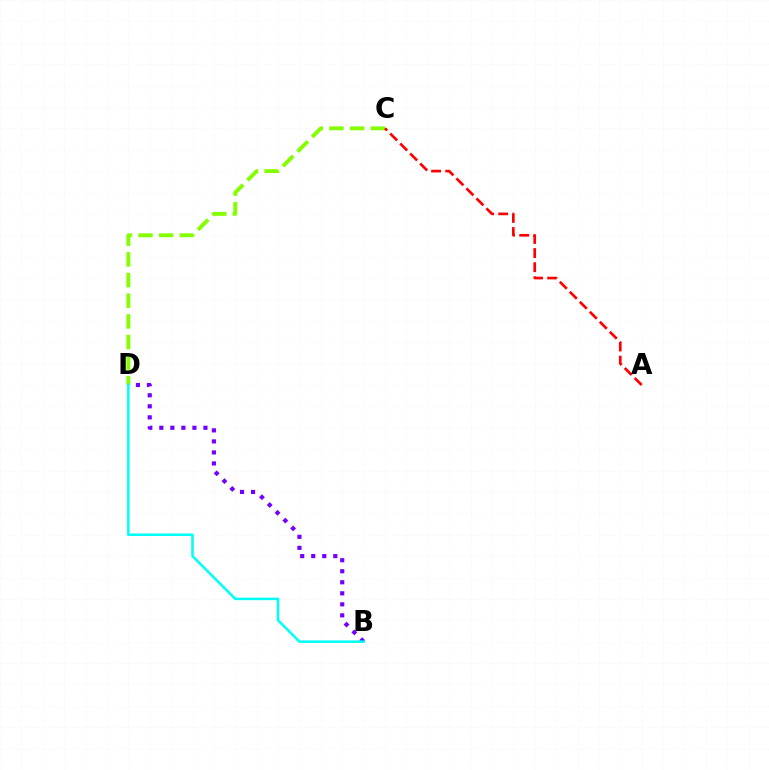{('B', 'D'): [{'color': '#7200ff', 'line_style': 'dotted', 'thickness': 3.0}, {'color': '#00fff6', 'line_style': 'solid', 'thickness': 1.82}], ('C', 'D'): [{'color': '#84ff00', 'line_style': 'dashed', 'thickness': 2.81}], ('A', 'C'): [{'color': '#ff0000', 'line_style': 'dashed', 'thickness': 1.92}]}